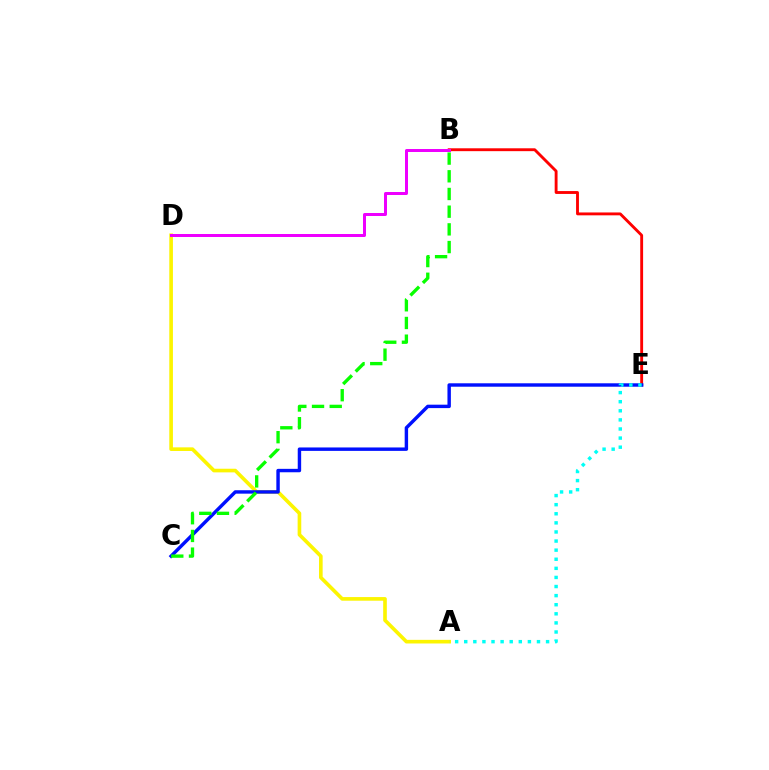{('A', 'D'): [{'color': '#fcf500', 'line_style': 'solid', 'thickness': 2.61}], ('B', 'E'): [{'color': '#ff0000', 'line_style': 'solid', 'thickness': 2.06}], ('B', 'D'): [{'color': '#ee00ff', 'line_style': 'solid', 'thickness': 2.16}], ('C', 'E'): [{'color': '#0010ff', 'line_style': 'solid', 'thickness': 2.46}], ('A', 'E'): [{'color': '#00fff6', 'line_style': 'dotted', 'thickness': 2.47}], ('B', 'C'): [{'color': '#08ff00', 'line_style': 'dashed', 'thickness': 2.4}]}